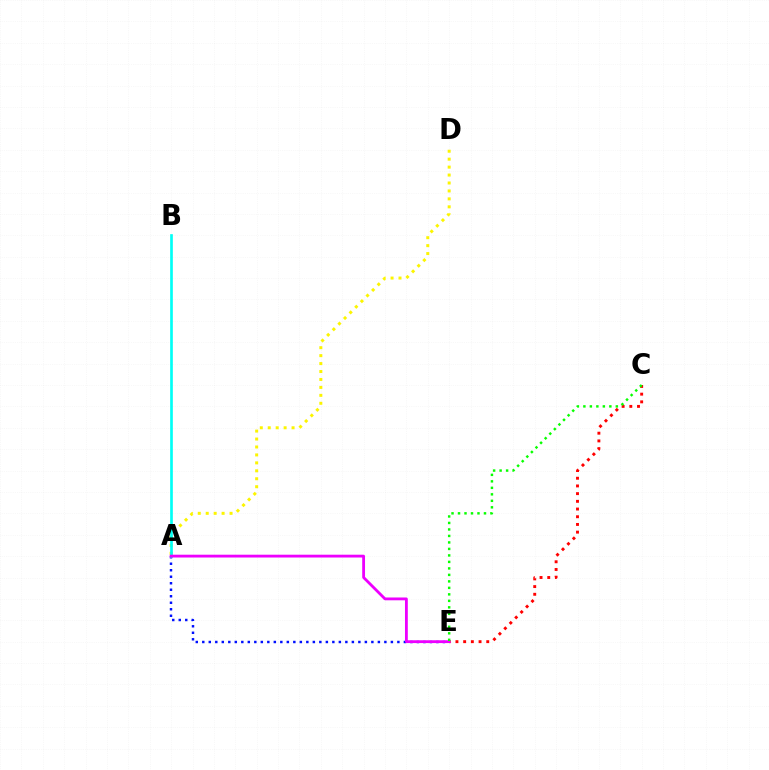{('A', 'D'): [{'color': '#fcf500', 'line_style': 'dotted', 'thickness': 2.16}], ('C', 'E'): [{'color': '#ff0000', 'line_style': 'dotted', 'thickness': 2.09}, {'color': '#08ff00', 'line_style': 'dotted', 'thickness': 1.76}], ('A', 'E'): [{'color': '#0010ff', 'line_style': 'dotted', 'thickness': 1.77}, {'color': '#ee00ff', 'line_style': 'solid', 'thickness': 2.03}], ('A', 'B'): [{'color': '#00fff6', 'line_style': 'solid', 'thickness': 1.92}]}